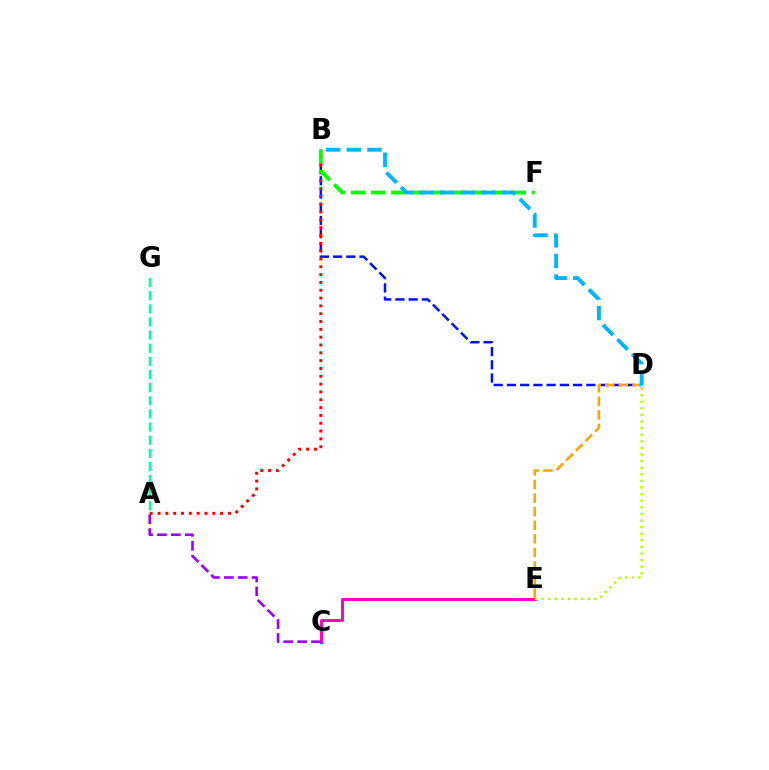{('B', 'D'): [{'color': '#0010ff', 'line_style': 'dashed', 'thickness': 1.8}, {'color': '#00b5ff', 'line_style': 'dashed', 'thickness': 2.8}], ('A', 'B'): [{'color': '#ff0000', 'line_style': 'dotted', 'thickness': 2.13}], ('D', 'E'): [{'color': '#ffa500', 'line_style': 'dashed', 'thickness': 1.85}, {'color': '#b3ff00', 'line_style': 'dotted', 'thickness': 1.79}], ('B', 'F'): [{'color': '#08ff00', 'line_style': 'dashed', 'thickness': 2.73}], ('C', 'E'): [{'color': '#ff00bd', 'line_style': 'solid', 'thickness': 2.11}], ('A', 'C'): [{'color': '#9b00ff', 'line_style': 'dashed', 'thickness': 1.89}], ('A', 'G'): [{'color': '#00ff9d', 'line_style': 'dashed', 'thickness': 1.78}]}